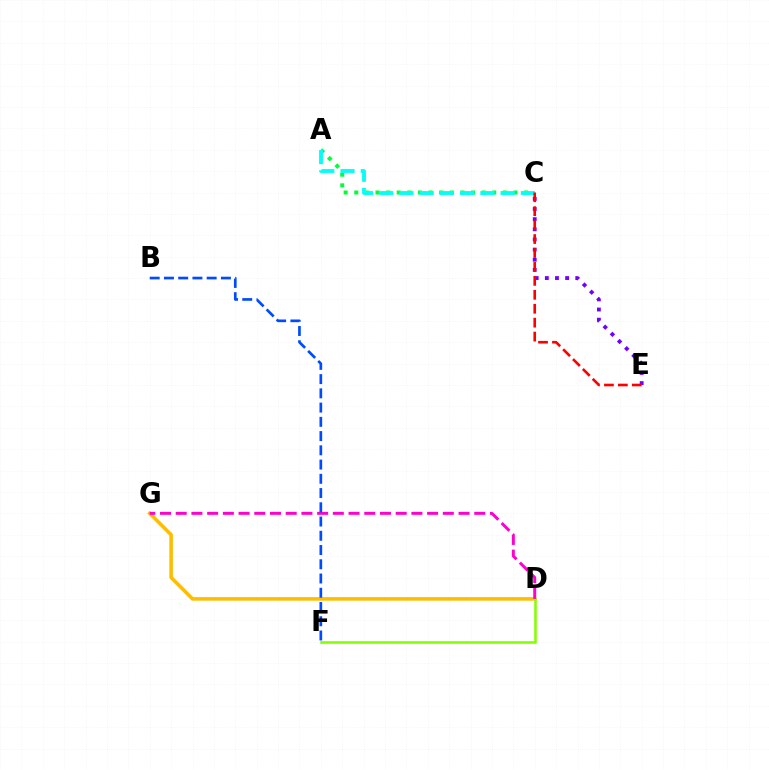{('C', 'E'): [{'color': '#7200ff', 'line_style': 'dotted', 'thickness': 2.76}, {'color': '#ff0000', 'line_style': 'dashed', 'thickness': 1.89}], ('A', 'C'): [{'color': '#00ff39', 'line_style': 'dotted', 'thickness': 2.88}, {'color': '#00fff6', 'line_style': 'dashed', 'thickness': 2.75}], ('D', 'G'): [{'color': '#ffbd00', 'line_style': 'solid', 'thickness': 2.56}, {'color': '#ff00cf', 'line_style': 'dashed', 'thickness': 2.13}], ('D', 'F'): [{'color': '#84ff00', 'line_style': 'solid', 'thickness': 1.84}], ('B', 'F'): [{'color': '#004bff', 'line_style': 'dashed', 'thickness': 1.93}]}